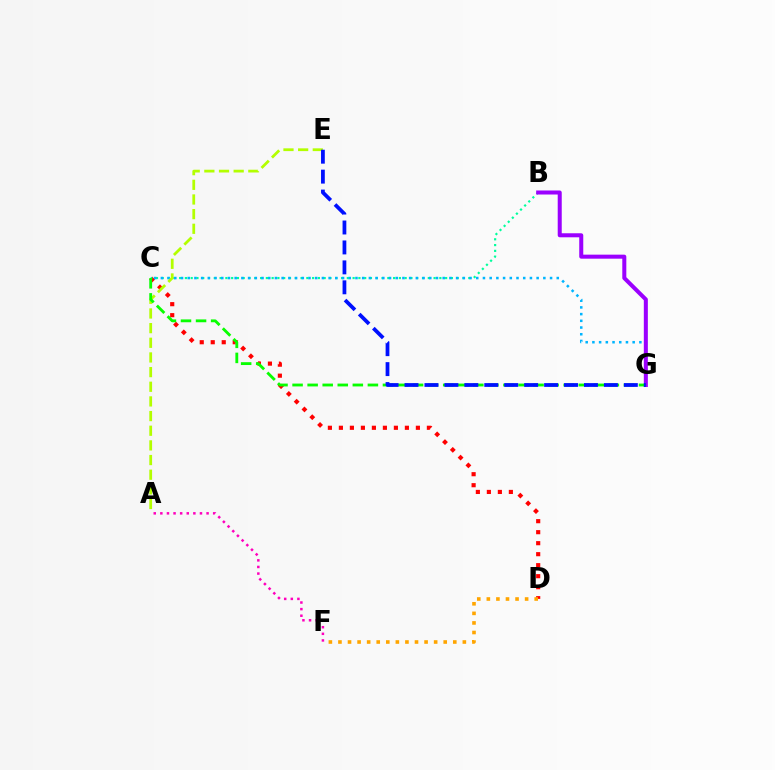{('A', 'F'): [{'color': '#ff00bd', 'line_style': 'dotted', 'thickness': 1.79}], ('C', 'D'): [{'color': '#ff0000', 'line_style': 'dotted', 'thickness': 2.99}], ('B', 'C'): [{'color': '#00ff9d', 'line_style': 'dotted', 'thickness': 1.57}], ('C', 'G'): [{'color': '#00b5ff', 'line_style': 'dotted', 'thickness': 1.82}, {'color': '#08ff00', 'line_style': 'dashed', 'thickness': 2.05}], ('D', 'F'): [{'color': '#ffa500', 'line_style': 'dotted', 'thickness': 2.6}], ('A', 'E'): [{'color': '#b3ff00', 'line_style': 'dashed', 'thickness': 1.99}], ('B', 'G'): [{'color': '#9b00ff', 'line_style': 'solid', 'thickness': 2.9}], ('E', 'G'): [{'color': '#0010ff', 'line_style': 'dashed', 'thickness': 2.71}]}